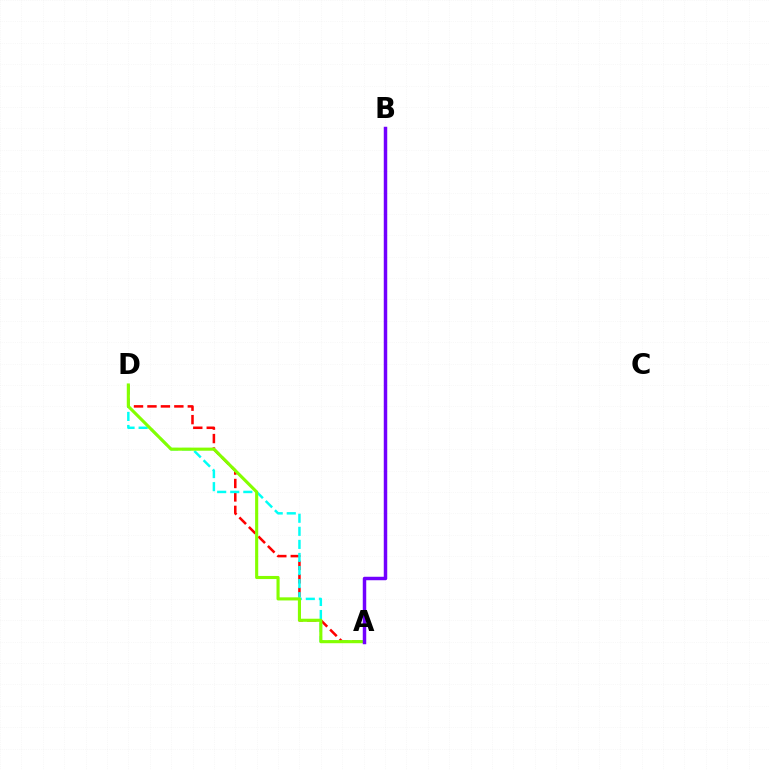{('A', 'D'): [{'color': '#ff0000', 'line_style': 'dashed', 'thickness': 1.83}, {'color': '#00fff6', 'line_style': 'dashed', 'thickness': 1.78}, {'color': '#84ff00', 'line_style': 'solid', 'thickness': 2.24}], ('A', 'B'): [{'color': '#7200ff', 'line_style': 'solid', 'thickness': 2.5}]}